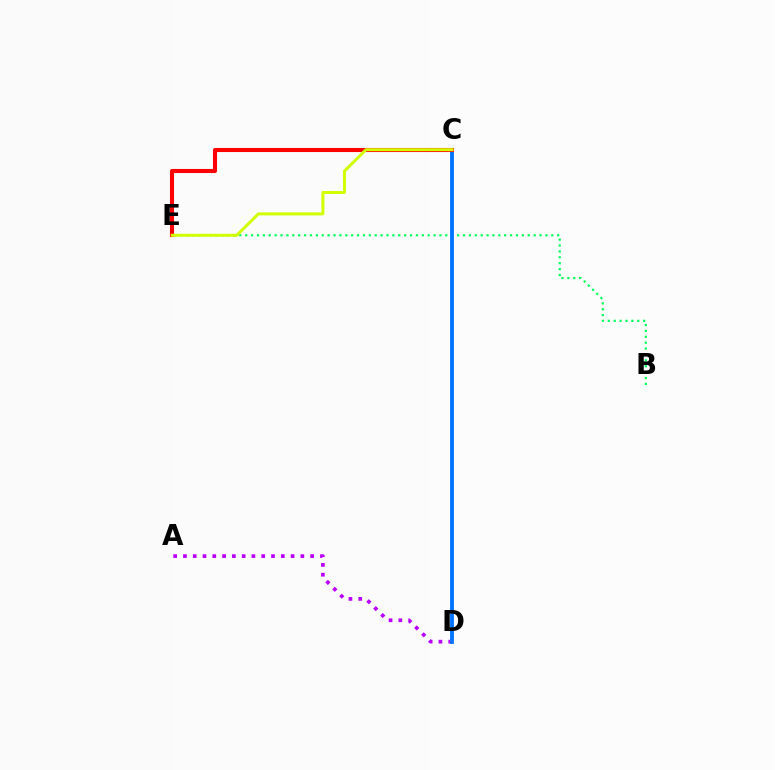{('B', 'E'): [{'color': '#00ff5c', 'line_style': 'dotted', 'thickness': 1.6}], ('A', 'D'): [{'color': '#b900ff', 'line_style': 'dotted', 'thickness': 2.66}], ('C', 'D'): [{'color': '#0074ff', 'line_style': 'solid', 'thickness': 2.76}], ('C', 'E'): [{'color': '#ff0000', 'line_style': 'solid', 'thickness': 2.94}, {'color': '#d1ff00', 'line_style': 'solid', 'thickness': 2.16}]}